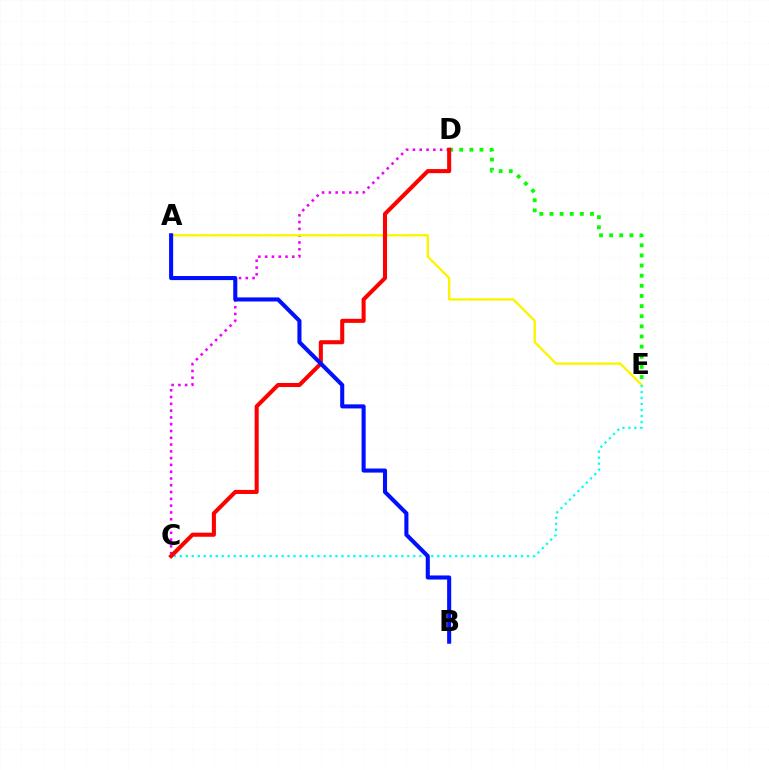{('C', 'D'): [{'color': '#ee00ff', 'line_style': 'dotted', 'thickness': 1.84}, {'color': '#ff0000', 'line_style': 'solid', 'thickness': 2.92}], ('D', 'E'): [{'color': '#08ff00', 'line_style': 'dotted', 'thickness': 2.75}], ('A', 'E'): [{'color': '#fcf500', 'line_style': 'solid', 'thickness': 1.69}], ('C', 'E'): [{'color': '#00fff6', 'line_style': 'dotted', 'thickness': 1.63}], ('A', 'B'): [{'color': '#0010ff', 'line_style': 'solid', 'thickness': 2.94}]}